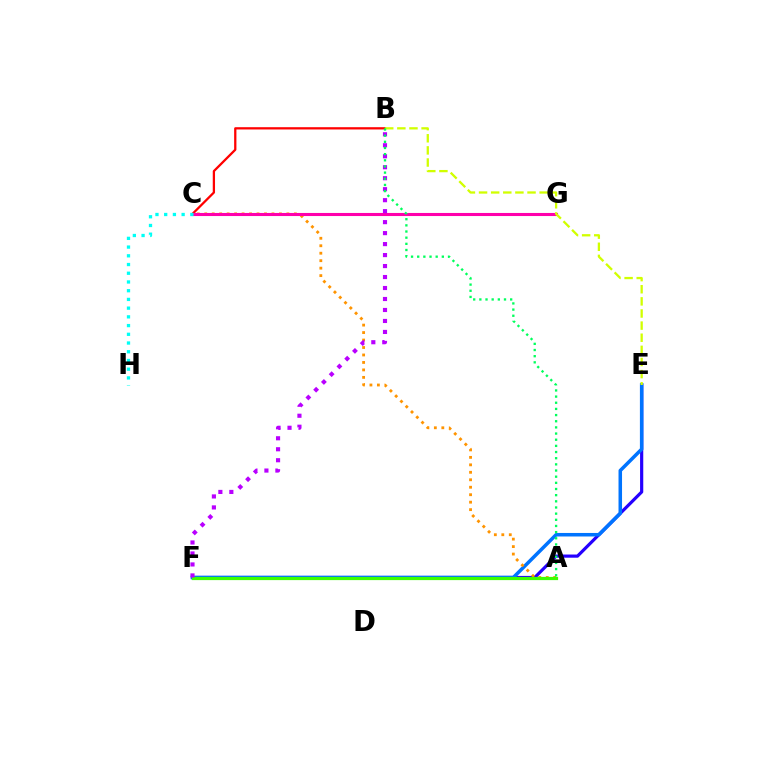{('E', 'F'): [{'color': '#2500ff', 'line_style': 'solid', 'thickness': 2.29}, {'color': '#0074ff', 'line_style': 'solid', 'thickness': 2.54}], ('B', 'C'): [{'color': '#ff0000', 'line_style': 'solid', 'thickness': 1.63}], ('A', 'C'): [{'color': '#ff9400', 'line_style': 'dotted', 'thickness': 2.03}], ('A', 'F'): [{'color': '#3dff00', 'line_style': 'solid', 'thickness': 2.31}], ('C', 'G'): [{'color': '#ff00ac', 'line_style': 'solid', 'thickness': 2.21}], ('B', 'E'): [{'color': '#d1ff00', 'line_style': 'dashed', 'thickness': 1.65}], ('B', 'F'): [{'color': '#b900ff', 'line_style': 'dotted', 'thickness': 2.98}], ('A', 'B'): [{'color': '#00ff5c', 'line_style': 'dotted', 'thickness': 1.67}], ('C', 'H'): [{'color': '#00fff6', 'line_style': 'dotted', 'thickness': 2.37}]}